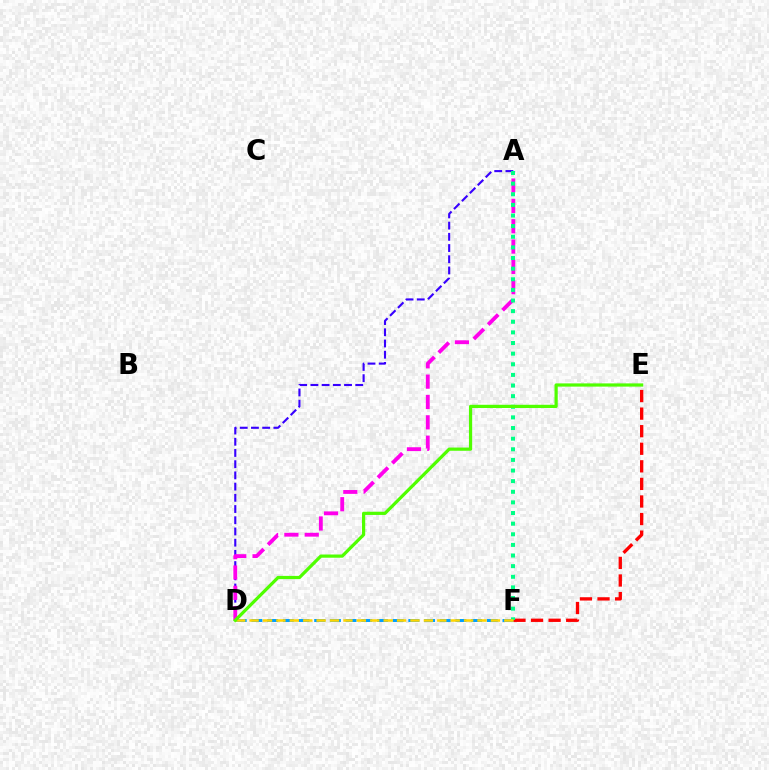{('A', 'D'): [{'color': '#3700ff', 'line_style': 'dashed', 'thickness': 1.52}, {'color': '#ff00ed', 'line_style': 'dashed', 'thickness': 2.76}], ('D', 'F'): [{'color': '#009eff', 'line_style': 'dashed', 'thickness': 2.13}, {'color': '#ffd500', 'line_style': 'dashed', 'thickness': 1.82}], ('E', 'F'): [{'color': '#ff0000', 'line_style': 'dashed', 'thickness': 2.39}], ('A', 'F'): [{'color': '#00ff86', 'line_style': 'dotted', 'thickness': 2.89}], ('D', 'E'): [{'color': '#4fff00', 'line_style': 'solid', 'thickness': 2.32}]}